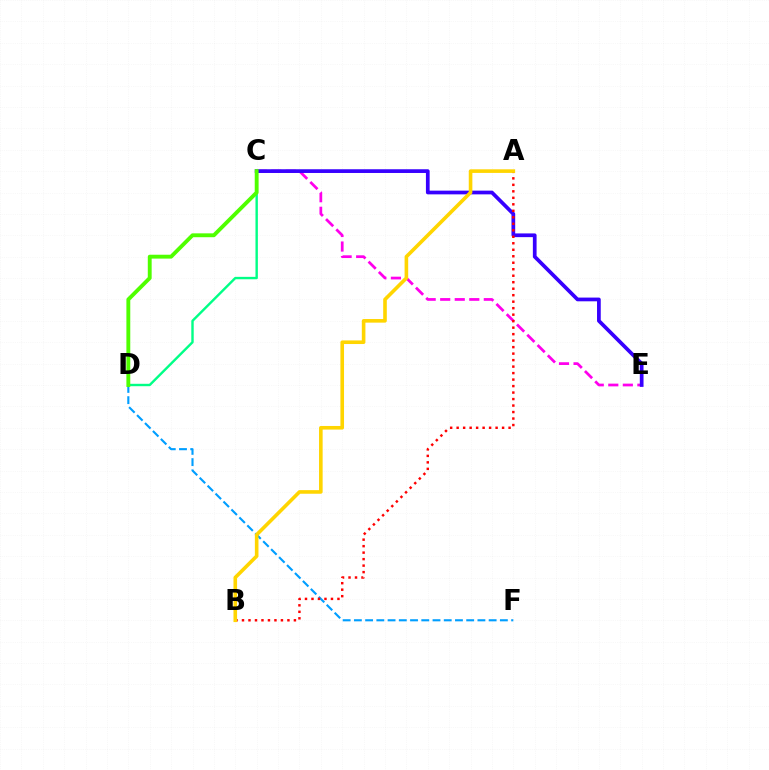{('C', 'D'): [{'color': '#00ff86', 'line_style': 'solid', 'thickness': 1.73}, {'color': '#4fff00', 'line_style': 'solid', 'thickness': 2.79}], ('C', 'E'): [{'color': '#ff00ed', 'line_style': 'dashed', 'thickness': 1.97}, {'color': '#3700ff', 'line_style': 'solid', 'thickness': 2.68}], ('D', 'F'): [{'color': '#009eff', 'line_style': 'dashed', 'thickness': 1.53}], ('A', 'B'): [{'color': '#ff0000', 'line_style': 'dotted', 'thickness': 1.76}, {'color': '#ffd500', 'line_style': 'solid', 'thickness': 2.6}]}